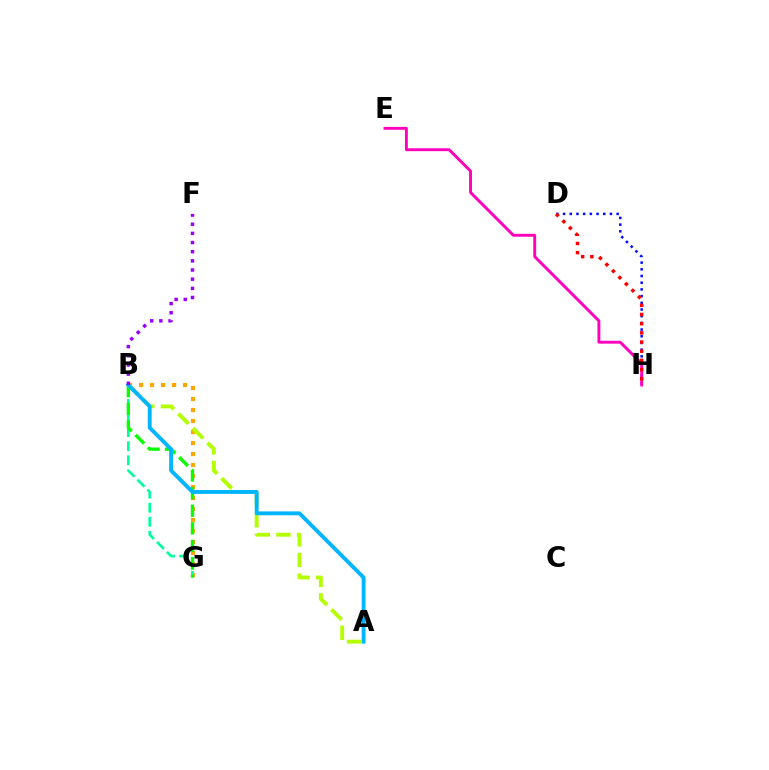{('D', 'H'): [{'color': '#0010ff', 'line_style': 'dotted', 'thickness': 1.82}, {'color': '#ff0000', 'line_style': 'dotted', 'thickness': 2.49}], ('B', 'G'): [{'color': '#ffa500', 'line_style': 'dotted', 'thickness': 2.99}, {'color': '#00ff9d', 'line_style': 'dashed', 'thickness': 1.91}, {'color': '#08ff00', 'line_style': 'dashed', 'thickness': 2.39}], ('E', 'H'): [{'color': '#ff00bd', 'line_style': 'solid', 'thickness': 2.09}], ('A', 'B'): [{'color': '#b3ff00', 'line_style': 'dashed', 'thickness': 2.8}, {'color': '#00b5ff', 'line_style': 'solid', 'thickness': 2.79}], ('B', 'F'): [{'color': '#9b00ff', 'line_style': 'dotted', 'thickness': 2.49}]}